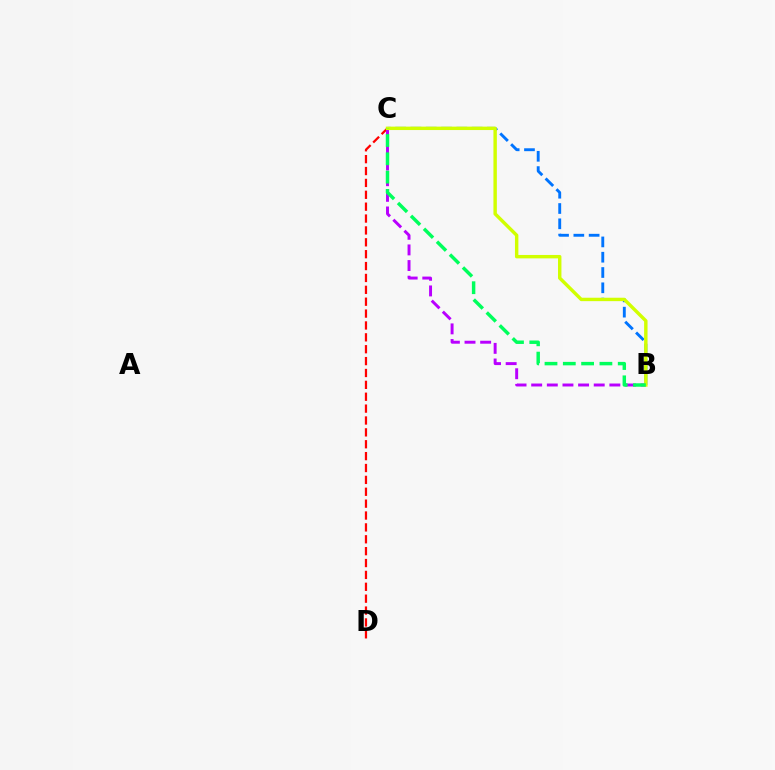{('C', 'D'): [{'color': '#ff0000', 'line_style': 'dashed', 'thickness': 1.61}], ('B', 'C'): [{'color': '#b900ff', 'line_style': 'dashed', 'thickness': 2.12}, {'color': '#0074ff', 'line_style': 'dashed', 'thickness': 2.08}, {'color': '#d1ff00', 'line_style': 'solid', 'thickness': 2.46}, {'color': '#00ff5c', 'line_style': 'dashed', 'thickness': 2.49}]}